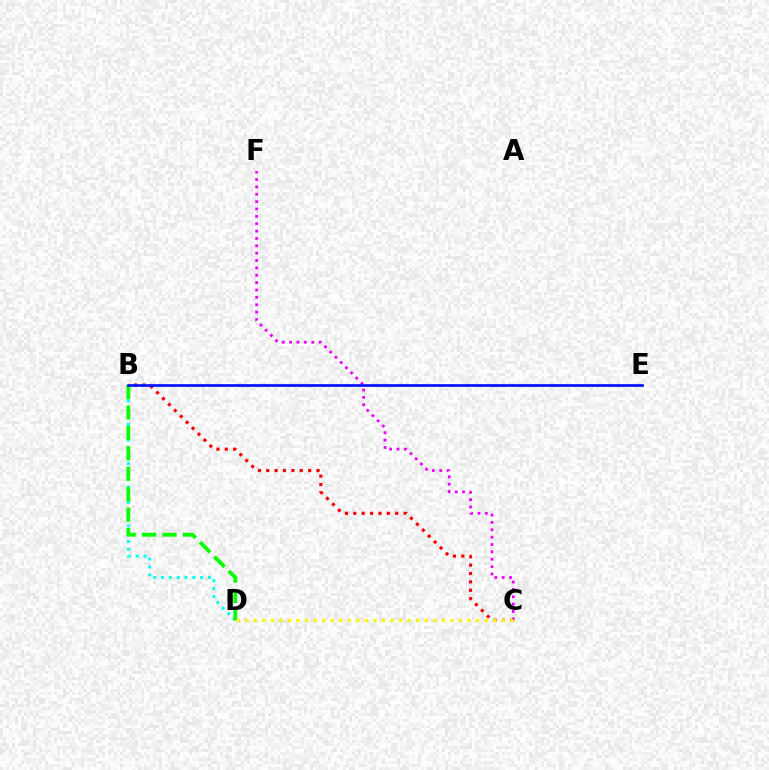{('B', 'D'): [{'color': '#00fff6', 'line_style': 'dotted', 'thickness': 2.12}, {'color': '#08ff00', 'line_style': 'dashed', 'thickness': 2.77}], ('C', 'F'): [{'color': '#ee00ff', 'line_style': 'dotted', 'thickness': 2.0}], ('B', 'C'): [{'color': '#ff0000', 'line_style': 'dotted', 'thickness': 2.28}], ('C', 'D'): [{'color': '#fcf500', 'line_style': 'dotted', 'thickness': 2.33}], ('B', 'E'): [{'color': '#0010ff', 'line_style': 'solid', 'thickness': 1.94}]}